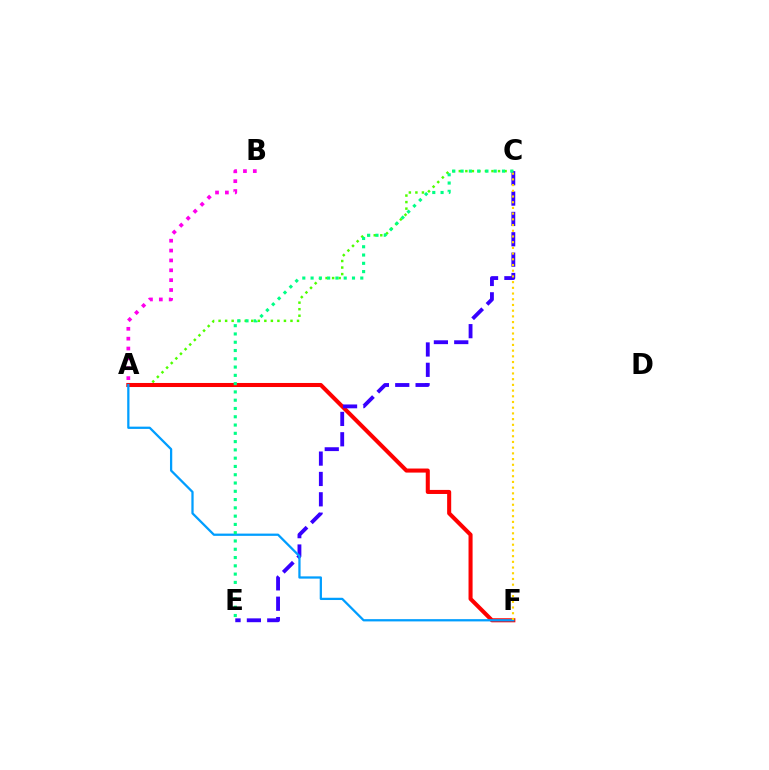{('A', 'C'): [{'color': '#4fff00', 'line_style': 'dotted', 'thickness': 1.78}], ('A', 'F'): [{'color': '#ff0000', 'line_style': 'solid', 'thickness': 2.92}, {'color': '#009eff', 'line_style': 'solid', 'thickness': 1.63}], ('C', 'E'): [{'color': '#3700ff', 'line_style': 'dashed', 'thickness': 2.77}, {'color': '#00ff86', 'line_style': 'dotted', 'thickness': 2.25}], ('A', 'B'): [{'color': '#ff00ed', 'line_style': 'dotted', 'thickness': 2.68}], ('C', 'F'): [{'color': '#ffd500', 'line_style': 'dotted', 'thickness': 1.55}]}